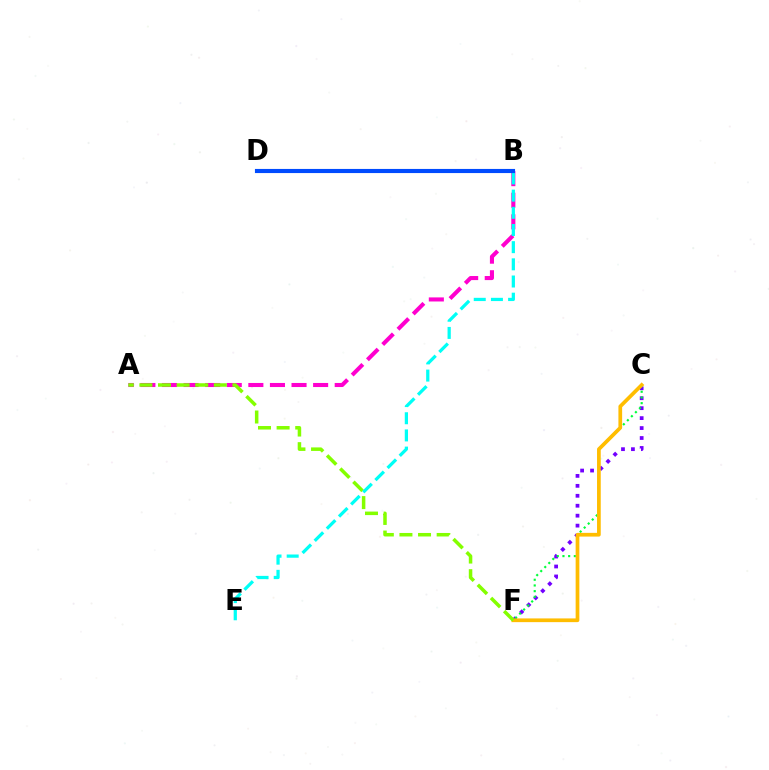{('A', 'B'): [{'color': '#ff00cf', 'line_style': 'dashed', 'thickness': 2.93}], ('B', 'D'): [{'color': '#ff0000', 'line_style': 'dashed', 'thickness': 2.01}, {'color': '#004bff', 'line_style': 'solid', 'thickness': 2.97}], ('C', 'F'): [{'color': '#7200ff', 'line_style': 'dotted', 'thickness': 2.7}, {'color': '#00ff39', 'line_style': 'dotted', 'thickness': 1.55}, {'color': '#ffbd00', 'line_style': 'solid', 'thickness': 2.68}], ('A', 'F'): [{'color': '#84ff00', 'line_style': 'dashed', 'thickness': 2.53}], ('B', 'E'): [{'color': '#00fff6', 'line_style': 'dashed', 'thickness': 2.33}]}